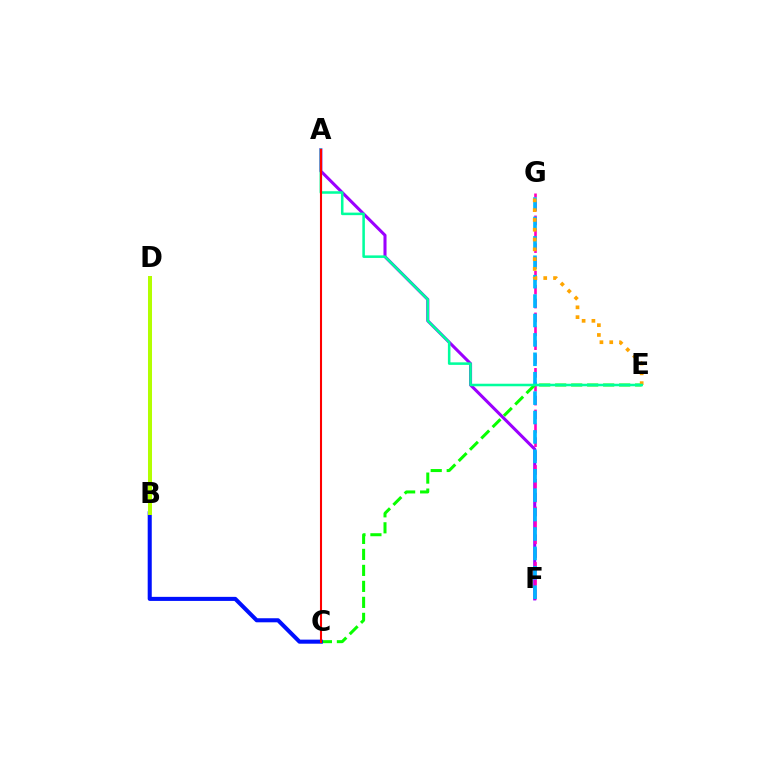{('A', 'F'): [{'color': '#9b00ff', 'line_style': 'solid', 'thickness': 2.2}], ('F', 'G'): [{'color': '#ff00bd', 'line_style': 'dashed', 'thickness': 1.88}, {'color': '#00b5ff', 'line_style': 'dashed', 'thickness': 2.64}], ('C', 'E'): [{'color': '#08ff00', 'line_style': 'dashed', 'thickness': 2.17}], ('E', 'G'): [{'color': '#ffa500', 'line_style': 'dotted', 'thickness': 2.66}], ('A', 'E'): [{'color': '#00ff9d', 'line_style': 'solid', 'thickness': 1.83}], ('B', 'C'): [{'color': '#0010ff', 'line_style': 'solid', 'thickness': 2.92}], ('A', 'C'): [{'color': '#ff0000', 'line_style': 'solid', 'thickness': 1.5}], ('B', 'D'): [{'color': '#b3ff00', 'line_style': 'solid', 'thickness': 2.89}]}